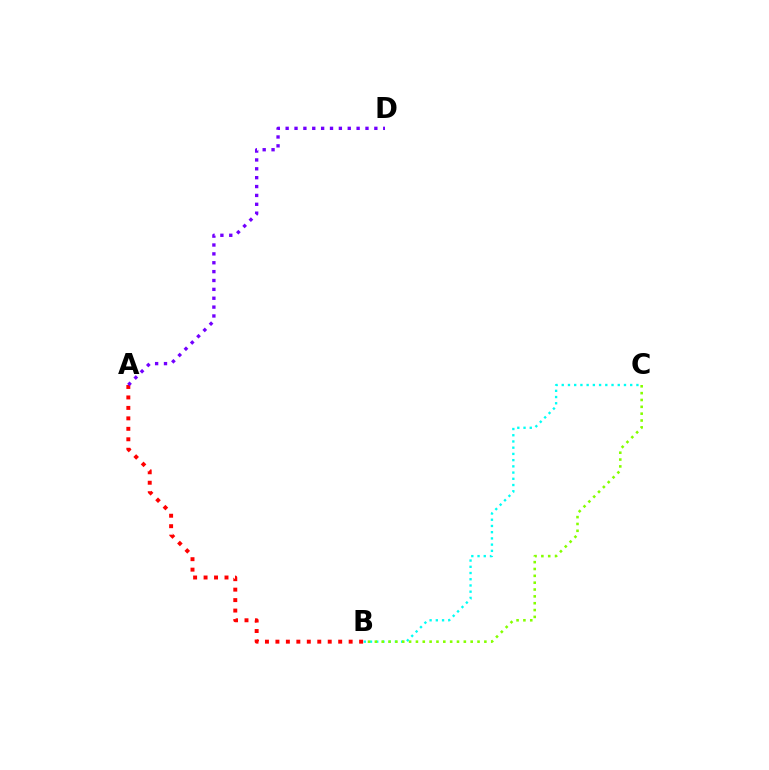{('B', 'C'): [{'color': '#00fff6', 'line_style': 'dotted', 'thickness': 1.69}, {'color': '#84ff00', 'line_style': 'dotted', 'thickness': 1.86}], ('A', 'B'): [{'color': '#ff0000', 'line_style': 'dotted', 'thickness': 2.84}], ('A', 'D'): [{'color': '#7200ff', 'line_style': 'dotted', 'thickness': 2.41}]}